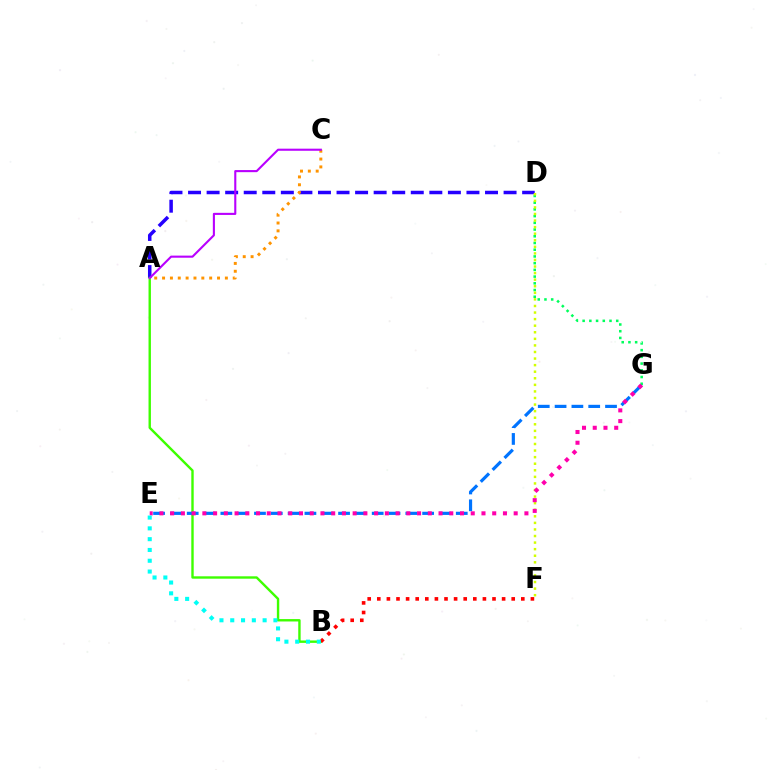{('D', 'G'): [{'color': '#00ff5c', 'line_style': 'dotted', 'thickness': 1.83}], ('A', 'D'): [{'color': '#2500ff', 'line_style': 'dashed', 'thickness': 2.52}], ('A', 'B'): [{'color': '#3dff00', 'line_style': 'solid', 'thickness': 1.73}], ('D', 'F'): [{'color': '#d1ff00', 'line_style': 'dotted', 'thickness': 1.79}], ('E', 'G'): [{'color': '#0074ff', 'line_style': 'dashed', 'thickness': 2.28}, {'color': '#ff00ac', 'line_style': 'dotted', 'thickness': 2.92}], ('B', 'F'): [{'color': '#ff0000', 'line_style': 'dotted', 'thickness': 2.61}], ('A', 'C'): [{'color': '#ff9400', 'line_style': 'dotted', 'thickness': 2.13}, {'color': '#b900ff', 'line_style': 'solid', 'thickness': 1.52}], ('B', 'E'): [{'color': '#00fff6', 'line_style': 'dotted', 'thickness': 2.93}]}